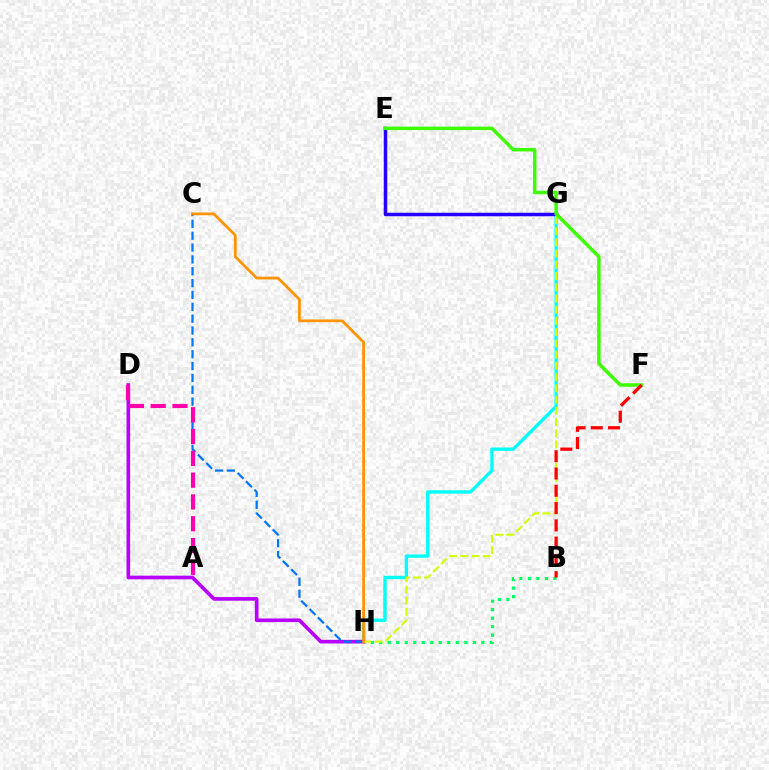{('G', 'H'): [{'color': '#00fff6', 'line_style': 'solid', 'thickness': 2.42}, {'color': '#d1ff00', 'line_style': 'dashed', 'thickness': 1.53}], ('E', 'G'): [{'color': '#2500ff', 'line_style': 'solid', 'thickness': 2.51}], ('D', 'H'): [{'color': '#b900ff', 'line_style': 'solid', 'thickness': 2.63}], ('C', 'H'): [{'color': '#0074ff', 'line_style': 'dashed', 'thickness': 1.61}, {'color': '#ff9400', 'line_style': 'solid', 'thickness': 2.01}], ('B', 'H'): [{'color': '#00ff5c', 'line_style': 'dotted', 'thickness': 2.31}], ('A', 'D'): [{'color': '#ff00ac', 'line_style': 'dashed', 'thickness': 2.96}], ('E', 'F'): [{'color': '#3dff00', 'line_style': 'solid', 'thickness': 2.51}], ('B', 'F'): [{'color': '#ff0000', 'line_style': 'dashed', 'thickness': 2.35}]}